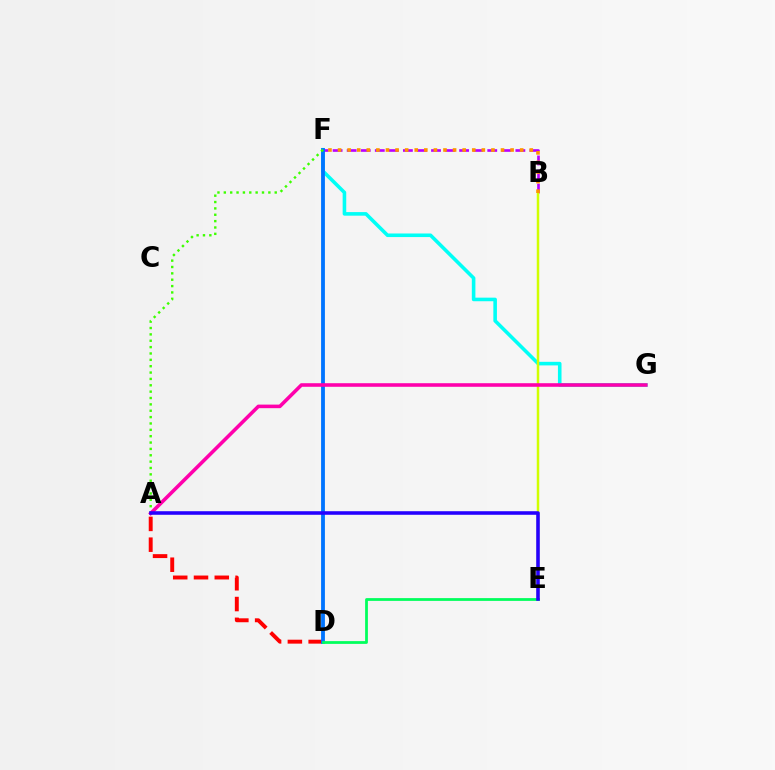{('F', 'G'): [{'color': '#00fff6', 'line_style': 'solid', 'thickness': 2.58}], ('A', 'D'): [{'color': '#ff0000', 'line_style': 'dashed', 'thickness': 2.82}], ('B', 'F'): [{'color': '#b900ff', 'line_style': 'dashed', 'thickness': 1.91}, {'color': '#ff9400', 'line_style': 'dotted', 'thickness': 2.6}], ('D', 'F'): [{'color': '#0074ff', 'line_style': 'solid', 'thickness': 2.75}], ('A', 'F'): [{'color': '#3dff00', 'line_style': 'dotted', 'thickness': 1.73}], ('B', 'E'): [{'color': '#d1ff00', 'line_style': 'solid', 'thickness': 1.79}], ('A', 'G'): [{'color': '#ff00ac', 'line_style': 'solid', 'thickness': 2.57}], ('D', 'E'): [{'color': '#00ff5c', 'line_style': 'solid', 'thickness': 1.99}], ('A', 'E'): [{'color': '#2500ff', 'line_style': 'solid', 'thickness': 2.57}]}